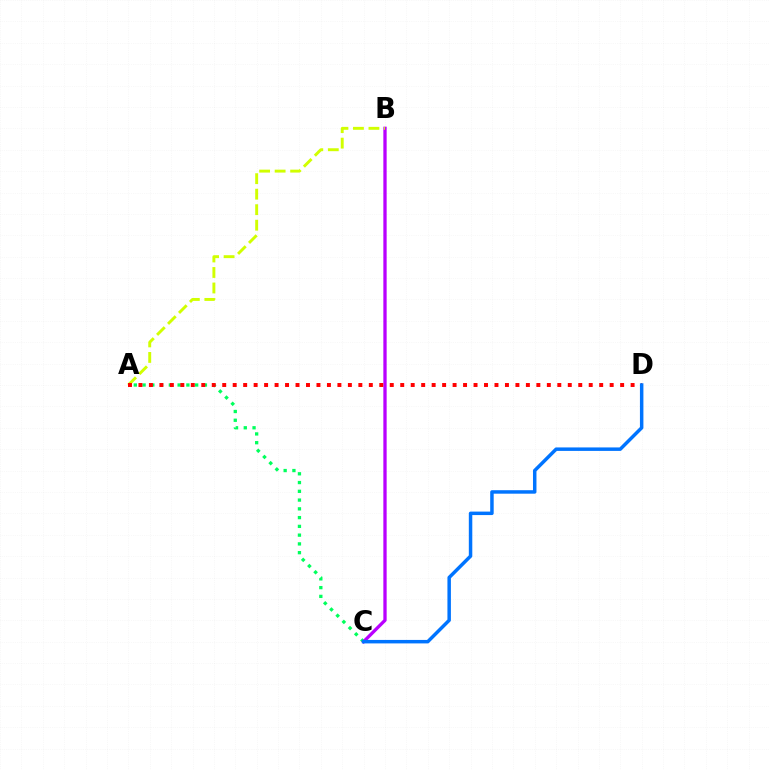{('A', 'C'): [{'color': '#00ff5c', 'line_style': 'dotted', 'thickness': 2.38}], ('B', 'C'): [{'color': '#b900ff', 'line_style': 'solid', 'thickness': 2.38}], ('A', 'B'): [{'color': '#d1ff00', 'line_style': 'dashed', 'thickness': 2.11}], ('A', 'D'): [{'color': '#ff0000', 'line_style': 'dotted', 'thickness': 2.85}], ('C', 'D'): [{'color': '#0074ff', 'line_style': 'solid', 'thickness': 2.5}]}